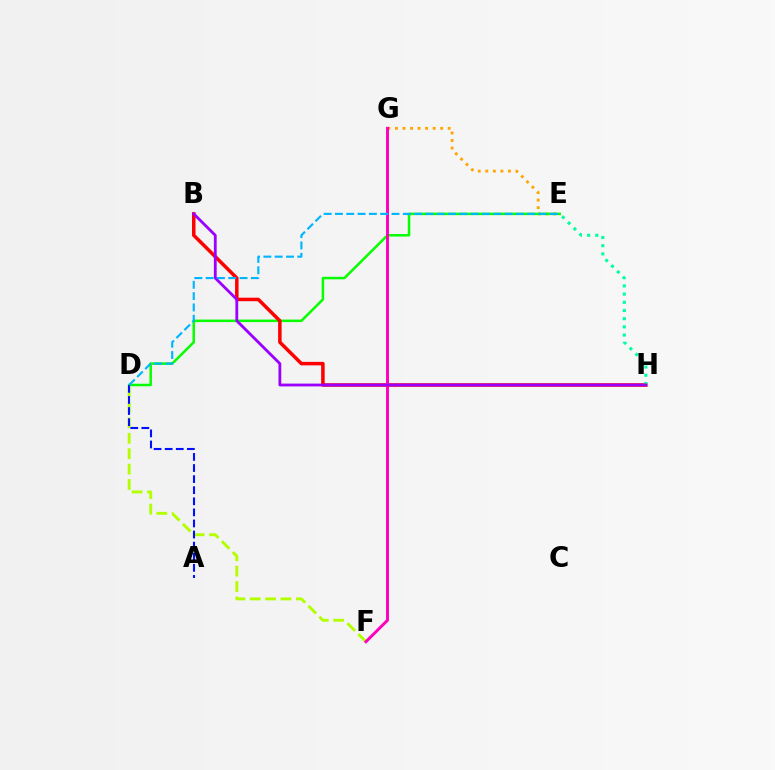{('E', 'G'): [{'color': '#ffa500', 'line_style': 'dotted', 'thickness': 2.05}], ('D', 'E'): [{'color': '#08ff00', 'line_style': 'solid', 'thickness': 1.82}, {'color': '#00b5ff', 'line_style': 'dashed', 'thickness': 1.54}], ('D', 'F'): [{'color': '#b3ff00', 'line_style': 'dashed', 'thickness': 2.09}], ('A', 'D'): [{'color': '#0010ff', 'line_style': 'dashed', 'thickness': 1.51}], ('B', 'H'): [{'color': '#ff0000', 'line_style': 'solid', 'thickness': 2.52}, {'color': '#9b00ff', 'line_style': 'solid', 'thickness': 2.02}], ('E', 'H'): [{'color': '#00ff9d', 'line_style': 'dotted', 'thickness': 2.23}], ('F', 'G'): [{'color': '#ff00bd', 'line_style': 'solid', 'thickness': 2.12}]}